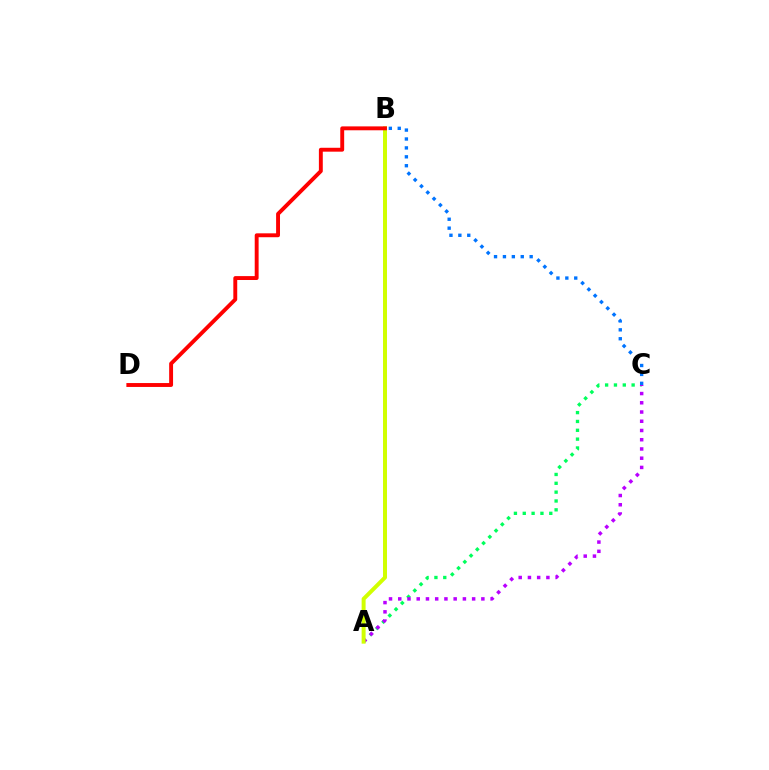{('A', 'C'): [{'color': '#00ff5c', 'line_style': 'dotted', 'thickness': 2.4}, {'color': '#b900ff', 'line_style': 'dotted', 'thickness': 2.51}], ('A', 'B'): [{'color': '#d1ff00', 'line_style': 'solid', 'thickness': 2.86}], ('B', 'D'): [{'color': '#ff0000', 'line_style': 'solid', 'thickness': 2.81}], ('B', 'C'): [{'color': '#0074ff', 'line_style': 'dotted', 'thickness': 2.42}]}